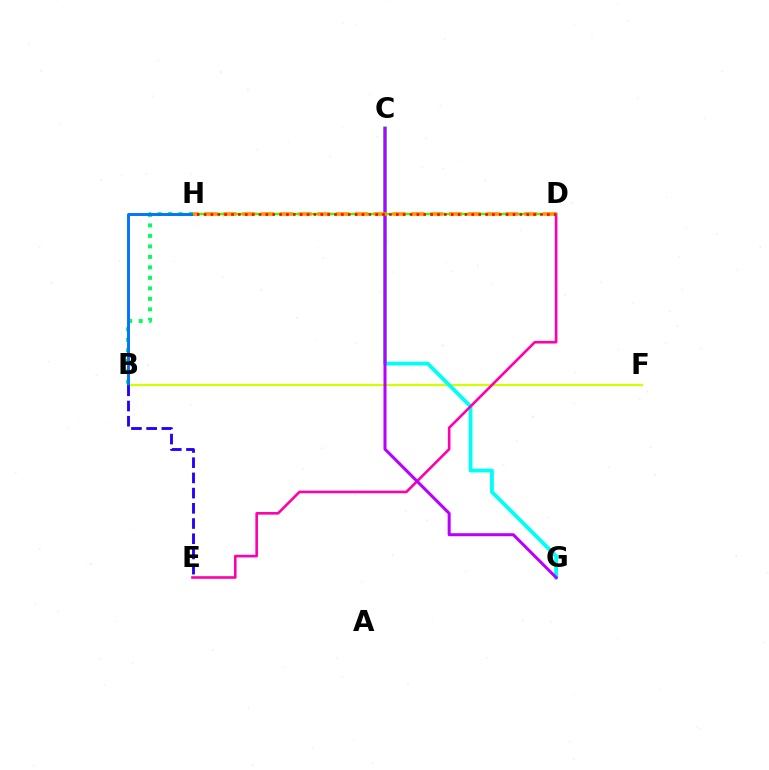{('B', 'F'): [{'color': '#d1ff00', 'line_style': 'solid', 'thickness': 1.57}], ('C', 'G'): [{'color': '#00fff6', 'line_style': 'solid', 'thickness': 2.74}, {'color': '#b900ff', 'line_style': 'solid', 'thickness': 2.18}], ('D', 'E'): [{'color': '#ff00ac', 'line_style': 'solid', 'thickness': 1.88}], ('D', 'H'): [{'color': '#3dff00', 'line_style': 'solid', 'thickness': 1.76}, {'color': '#ff9400', 'line_style': 'dashed', 'thickness': 2.55}, {'color': '#ff0000', 'line_style': 'dotted', 'thickness': 1.87}], ('B', 'H'): [{'color': '#00ff5c', 'line_style': 'dotted', 'thickness': 2.85}, {'color': '#0074ff', 'line_style': 'solid', 'thickness': 2.1}], ('B', 'E'): [{'color': '#2500ff', 'line_style': 'dashed', 'thickness': 2.07}]}